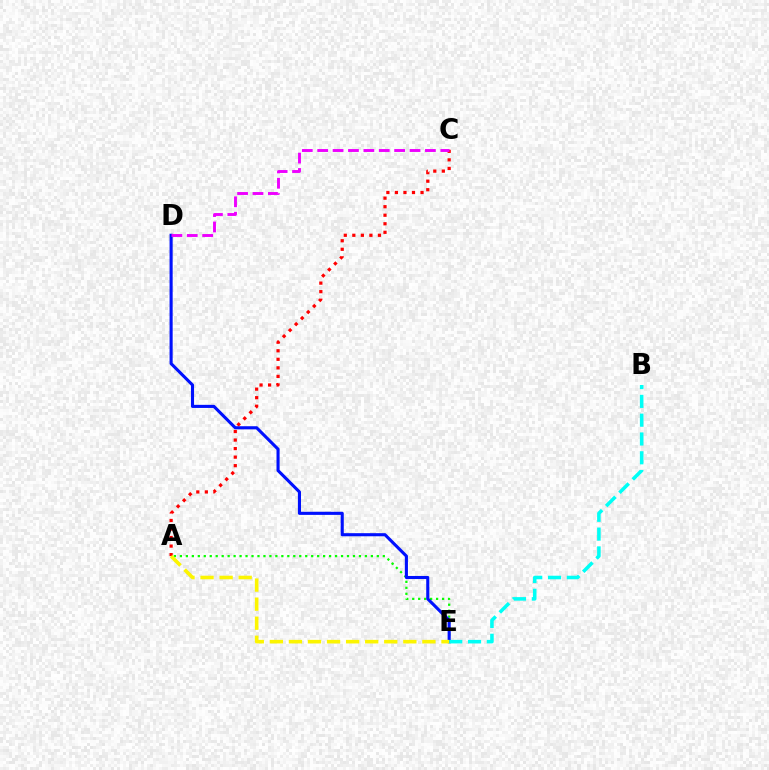{('A', 'C'): [{'color': '#ff0000', 'line_style': 'dotted', 'thickness': 2.32}], ('A', 'E'): [{'color': '#08ff00', 'line_style': 'dotted', 'thickness': 1.62}, {'color': '#fcf500', 'line_style': 'dashed', 'thickness': 2.59}], ('D', 'E'): [{'color': '#0010ff', 'line_style': 'solid', 'thickness': 2.23}], ('C', 'D'): [{'color': '#ee00ff', 'line_style': 'dashed', 'thickness': 2.09}], ('B', 'E'): [{'color': '#00fff6', 'line_style': 'dashed', 'thickness': 2.55}]}